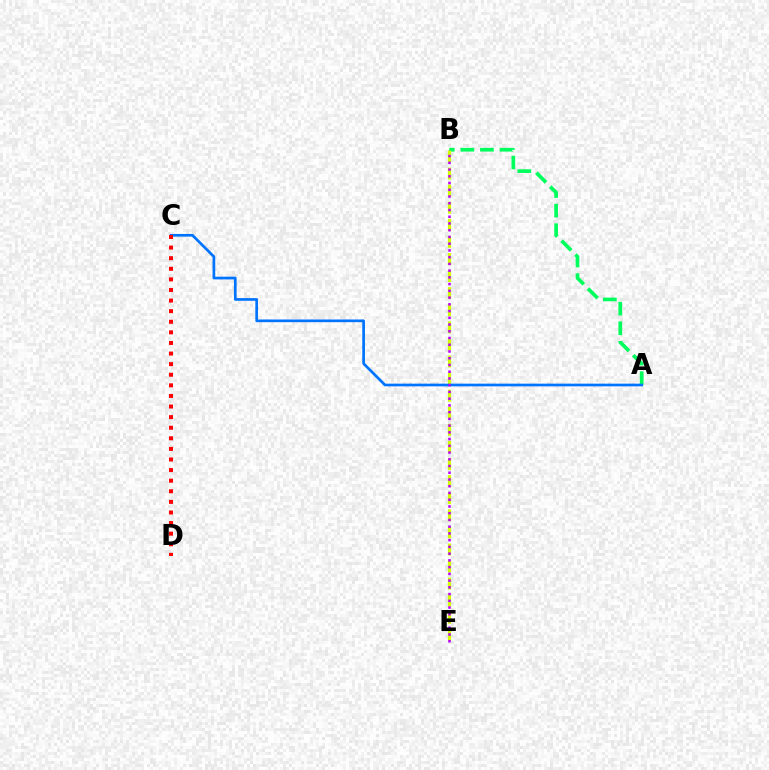{('A', 'B'): [{'color': '#00ff5c', 'line_style': 'dashed', 'thickness': 2.66}], ('B', 'E'): [{'color': '#d1ff00', 'line_style': 'dashed', 'thickness': 2.32}, {'color': '#b900ff', 'line_style': 'dotted', 'thickness': 1.83}], ('A', 'C'): [{'color': '#0074ff', 'line_style': 'solid', 'thickness': 1.94}], ('C', 'D'): [{'color': '#ff0000', 'line_style': 'dotted', 'thickness': 2.88}]}